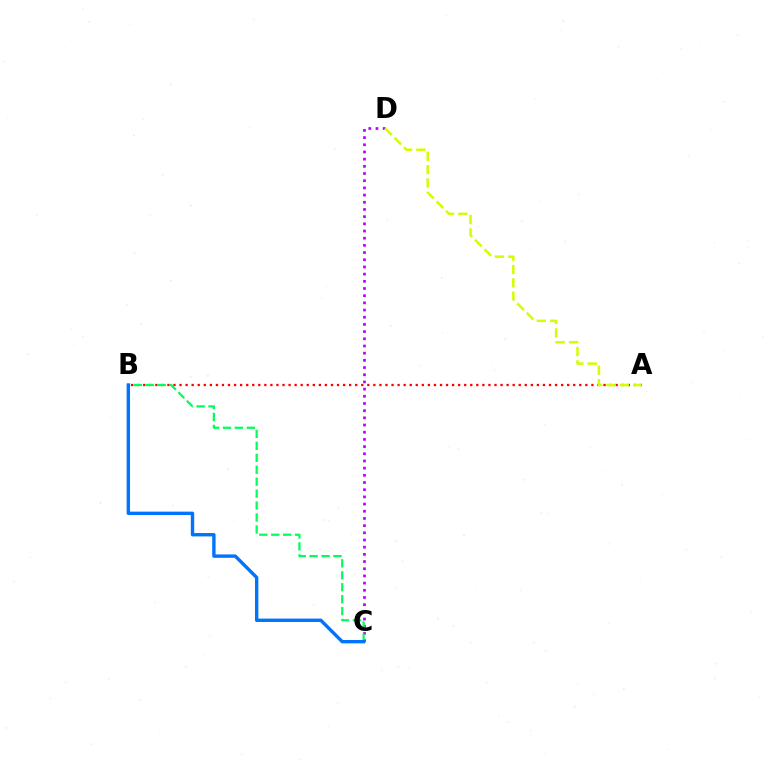{('A', 'B'): [{'color': '#ff0000', 'line_style': 'dotted', 'thickness': 1.65}], ('C', 'D'): [{'color': '#b900ff', 'line_style': 'dotted', 'thickness': 1.95}], ('B', 'C'): [{'color': '#00ff5c', 'line_style': 'dashed', 'thickness': 1.62}, {'color': '#0074ff', 'line_style': 'solid', 'thickness': 2.44}], ('A', 'D'): [{'color': '#d1ff00', 'line_style': 'dashed', 'thickness': 1.82}]}